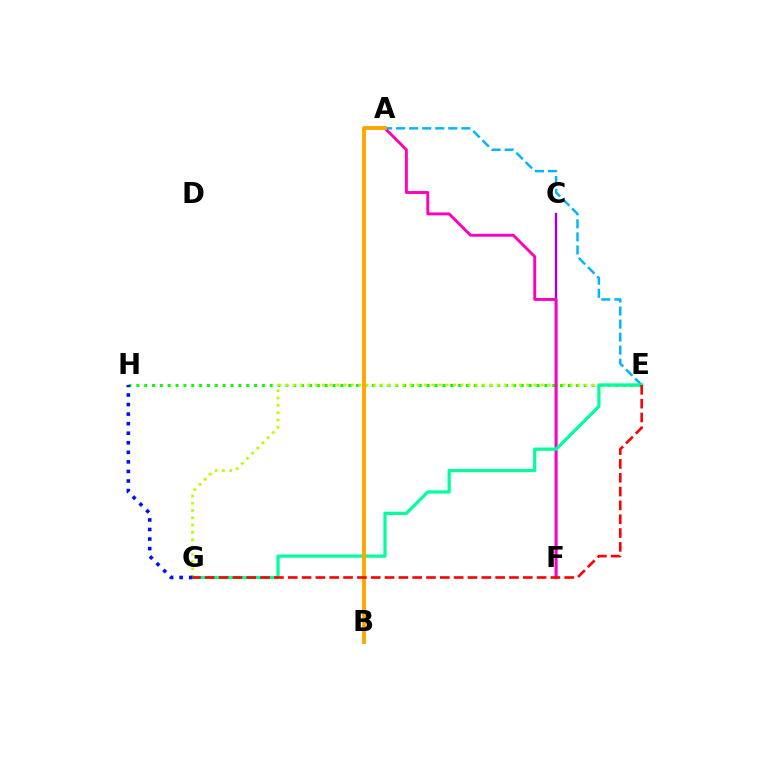{('A', 'E'): [{'color': '#00b5ff', 'line_style': 'dashed', 'thickness': 1.77}], ('E', 'H'): [{'color': '#08ff00', 'line_style': 'dotted', 'thickness': 2.13}], ('E', 'G'): [{'color': '#b3ff00', 'line_style': 'dotted', 'thickness': 1.98}, {'color': '#00ff9d', 'line_style': 'solid', 'thickness': 2.33}, {'color': '#ff0000', 'line_style': 'dashed', 'thickness': 1.88}], ('C', 'F'): [{'color': '#9b00ff', 'line_style': 'solid', 'thickness': 1.7}], ('A', 'F'): [{'color': '#ff00bd', 'line_style': 'solid', 'thickness': 2.08}], ('A', 'B'): [{'color': '#ffa500', 'line_style': 'solid', 'thickness': 2.79}], ('G', 'H'): [{'color': '#0010ff', 'line_style': 'dotted', 'thickness': 2.6}]}